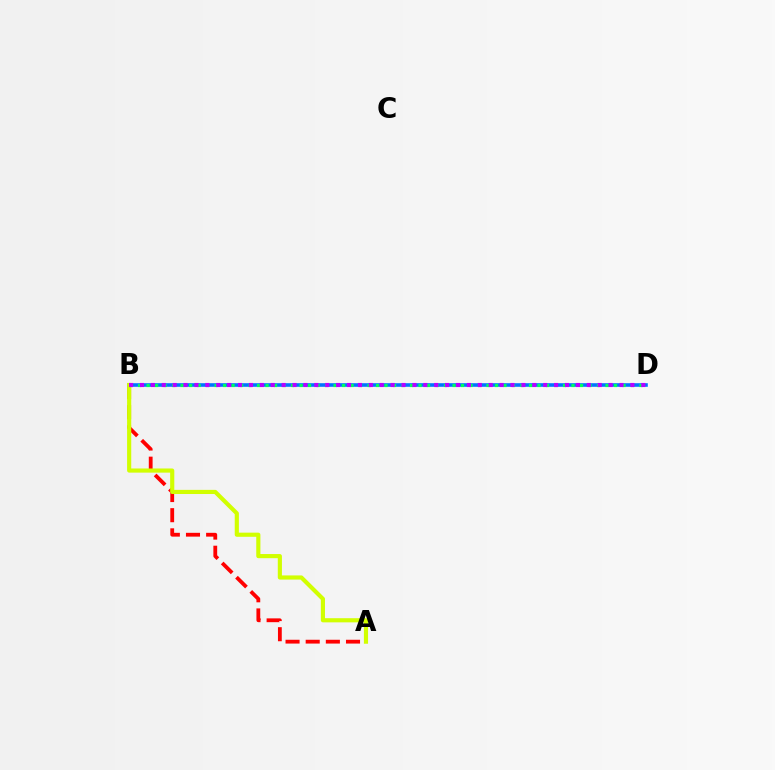{('A', 'B'): [{'color': '#ff0000', 'line_style': 'dashed', 'thickness': 2.74}, {'color': '#d1ff00', 'line_style': 'solid', 'thickness': 2.99}], ('B', 'D'): [{'color': '#0074ff', 'line_style': 'solid', 'thickness': 2.59}, {'color': '#00ff5c', 'line_style': 'dotted', 'thickness': 2.31}, {'color': '#b900ff', 'line_style': 'dotted', 'thickness': 2.96}]}